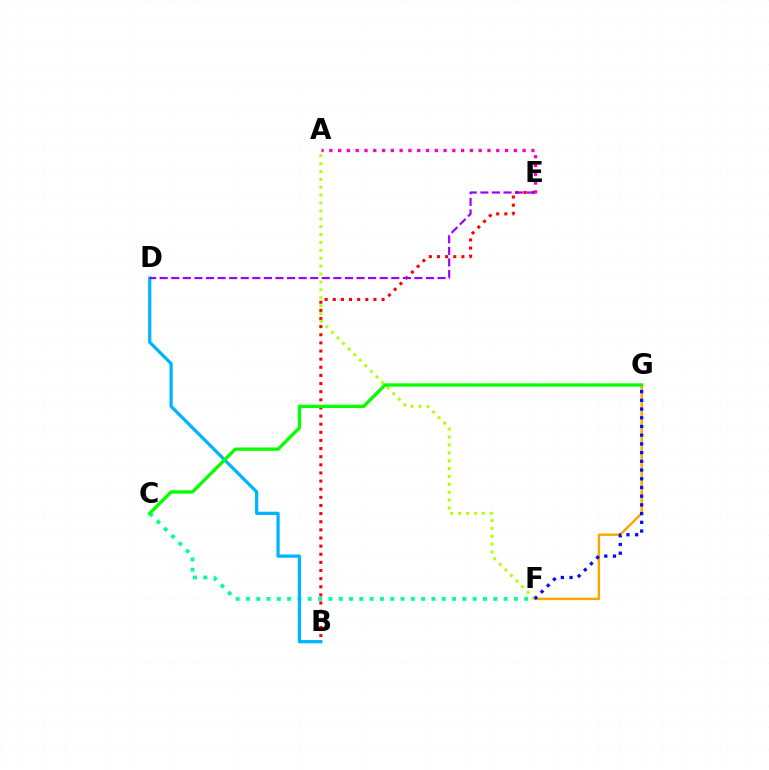{('C', 'F'): [{'color': '#00ff9d', 'line_style': 'dotted', 'thickness': 2.8}], ('F', 'G'): [{'color': '#ffa500', 'line_style': 'solid', 'thickness': 1.75}, {'color': '#0010ff', 'line_style': 'dotted', 'thickness': 2.37}], ('B', 'E'): [{'color': '#ff0000', 'line_style': 'dotted', 'thickness': 2.21}], ('A', 'E'): [{'color': '#ff00bd', 'line_style': 'dotted', 'thickness': 2.39}], ('A', 'F'): [{'color': '#b3ff00', 'line_style': 'dotted', 'thickness': 2.14}], ('B', 'D'): [{'color': '#00b5ff', 'line_style': 'solid', 'thickness': 2.34}], ('D', 'E'): [{'color': '#9b00ff', 'line_style': 'dashed', 'thickness': 1.57}], ('C', 'G'): [{'color': '#08ff00', 'line_style': 'solid', 'thickness': 2.39}]}